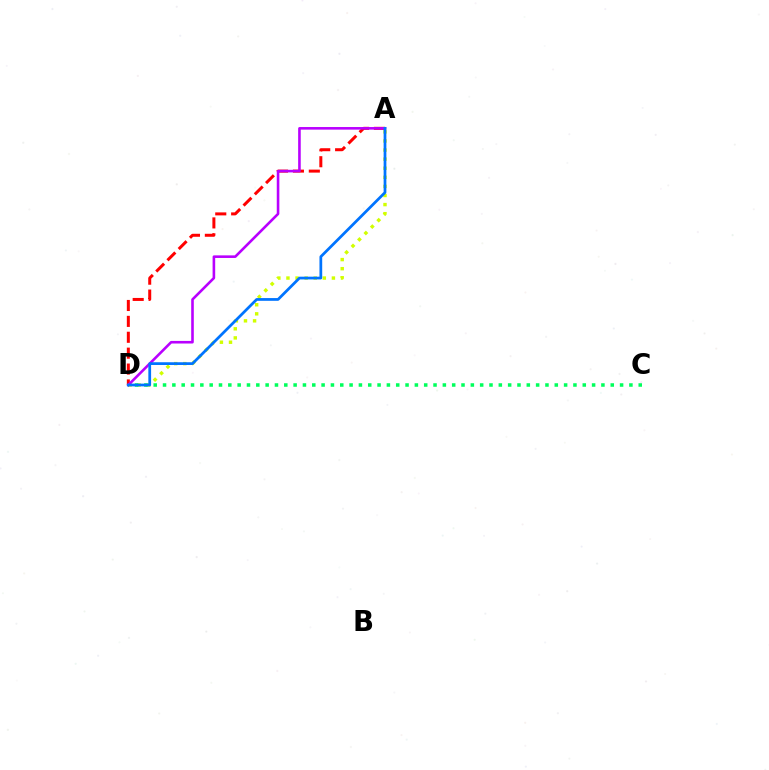{('A', 'D'): [{'color': '#ff0000', 'line_style': 'dashed', 'thickness': 2.16}, {'color': '#d1ff00', 'line_style': 'dotted', 'thickness': 2.47}, {'color': '#b900ff', 'line_style': 'solid', 'thickness': 1.87}, {'color': '#0074ff', 'line_style': 'solid', 'thickness': 1.98}], ('C', 'D'): [{'color': '#00ff5c', 'line_style': 'dotted', 'thickness': 2.53}]}